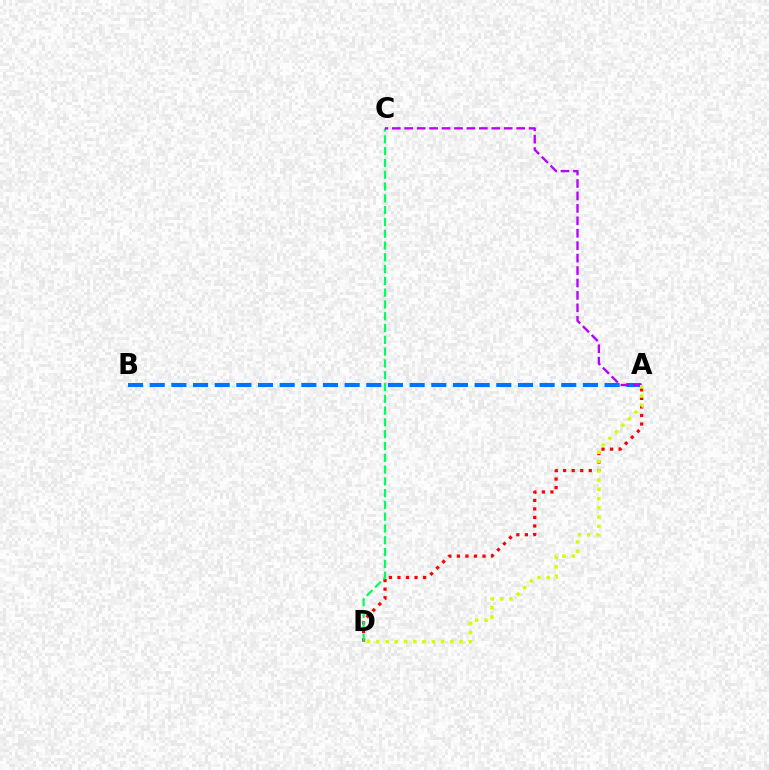{('A', 'D'): [{'color': '#ff0000', 'line_style': 'dotted', 'thickness': 2.32}, {'color': '#d1ff00', 'line_style': 'dotted', 'thickness': 2.51}], ('C', 'D'): [{'color': '#00ff5c', 'line_style': 'dashed', 'thickness': 1.6}], ('A', 'B'): [{'color': '#0074ff', 'line_style': 'dashed', 'thickness': 2.94}], ('A', 'C'): [{'color': '#b900ff', 'line_style': 'dashed', 'thickness': 1.69}]}